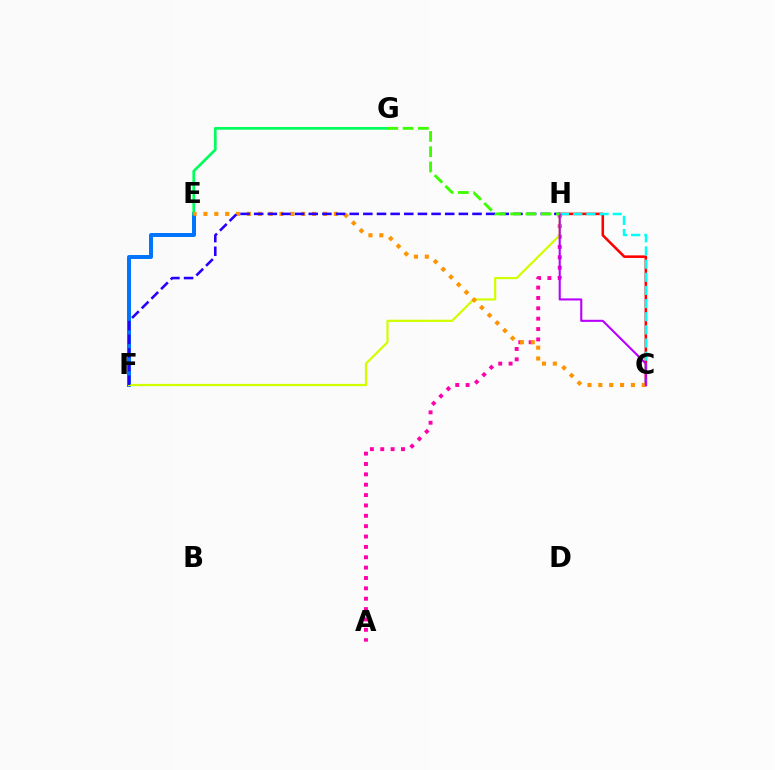{('E', 'F'): [{'color': '#0074ff', 'line_style': 'solid', 'thickness': 2.85}], ('C', 'H'): [{'color': '#ff0000', 'line_style': 'solid', 'thickness': 1.85}, {'color': '#00fff6', 'line_style': 'dashed', 'thickness': 1.79}, {'color': '#b900ff', 'line_style': 'solid', 'thickness': 1.51}], ('A', 'H'): [{'color': '#ff00ac', 'line_style': 'dotted', 'thickness': 2.82}], ('F', 'H'): [{'color': '#d1ff00', 'line_style': 'solid', 'thickness': 1.6}, {'color': '#2500ff', 'line_style': 'dashed', 'thickness': 1.85}], ('E', 'G'): [{'color': '#00ff5c', 'line_style': 'solid', 'thickness': 1.95}], ('C', 'E'): [{'color': '#ff9400', 'line_style': 'dotted', 'thickness': 2.95}], ('G', 'H'): [{'color': '#3dff00', 'line_style': 'dashed', 'thickness': 2.07}]}